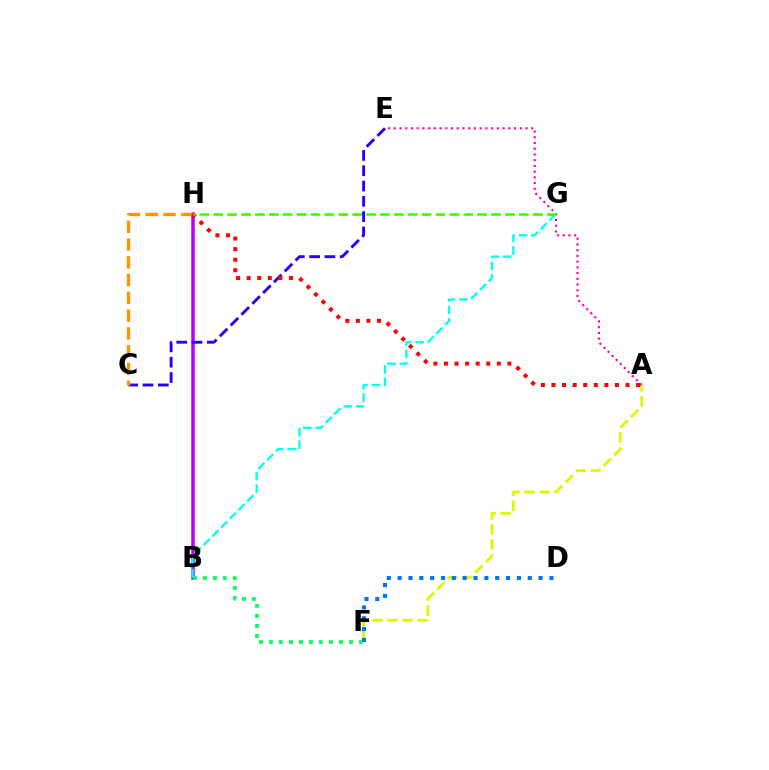{('B', 'H'): [{'color': '#b900ff', 'line_style': 'solid', 'thickness': 2.52}], ('B', 'F'): [{'color': '#00ff5c', 'line_style': 'dotted', 'thickness': 2.72}], ('C', 'E'): [{'color': '#2500ff', 'line_style': 'dashed', 'thickness': 2.08}], ('C', 'H'): [{'color': '#ff9400', 'line_style': 'dashed', 'thickness': 2.41}], ('A', 'F'): [{'color': '#d1ff00', 'line_style': 'dashed', 'thickness': 2.04}], ('B', 'G'): [{'color': '#00fff6', 'line_style': 'dashed', 'thickness': 1.68}], ('D', 'F'): [{'color': '#0074ff', 'line_style': 'dotted', 'thickness': 2.95}], ('A', 'E'): [{'color': '#ff00ac', 'line_style': 'dotted', 'thickness': 1.56}], ('A', 'H'): [{'color': '#ff0000', 'line_style': 'dotted', 'thickness': 2.87}], ('G', 'H'): [{'color': '#3dff00', 'line_style': 'dashed', 'thickness': 1.89}]}